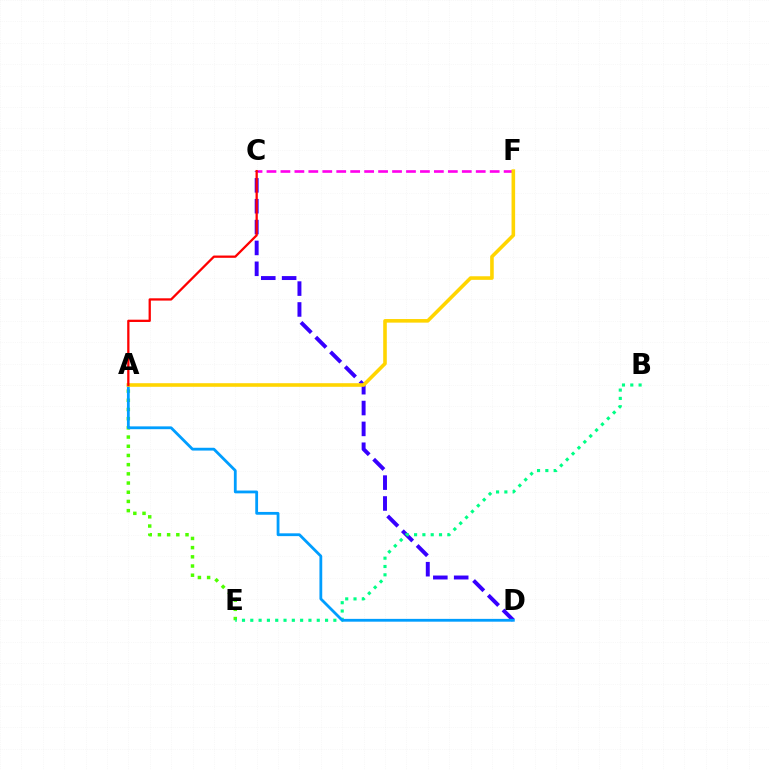{('A', 'E'): [{'color': '#4fff00', 'line_style': 'dotted', 'thickness': 2.5}], ('C', 'F'): [{'color': '#ff00ed', 'line_style': 'dashed', 'thickness': 1.9}], ('C', 'D'): [{'color': '#3700ff', 'line_style': 'dashed', 'thickness': 2.83}], ('B', 'E'): [{'color': '#00ff86', 'line_style': 'dotted', 'thickness': 2.26}], ('A', 'D'): [{'color': '#009eff', 'line_style': 'solid', 'thickness': 2.02}], ('A', 'F'): [{'color': '#ffd500', 'line_style': 'solid', 'thickness': 2.59}], ('A', 'C'): [{'color': '#ff0000', 'line_style': 'solid', 'thickness': 1.64}]}